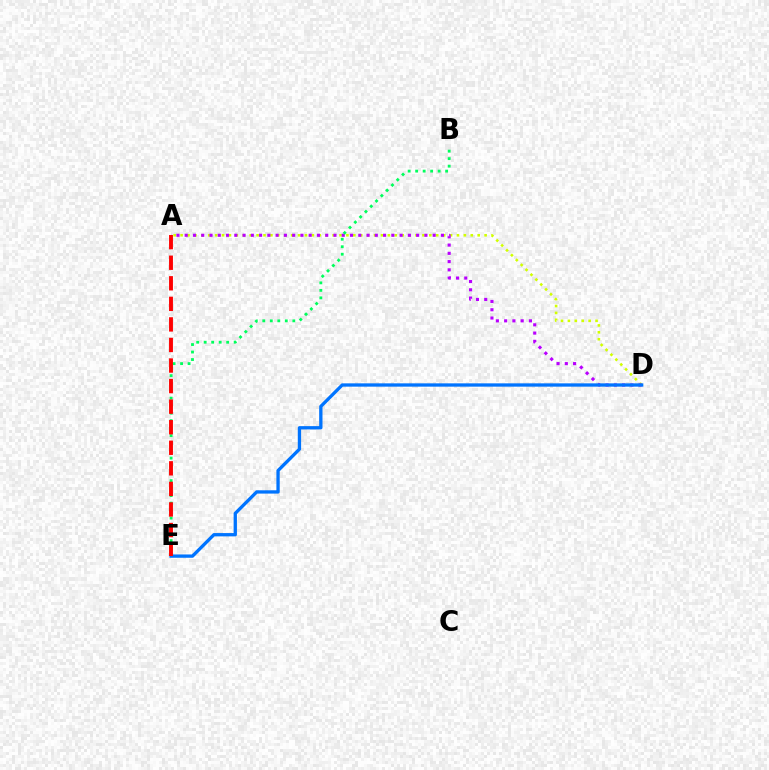{('A', 'D'): [{'color': '#d1ff00', 'line_style': 'dotted', 'thickness': 1.88}, {'color': '#b900ff', 'line_style': 'dotted', 'thickness': 2.25}], ('B', 'E'): [{'color': '#00ff5c', 'line_style': 'dotted', 'thickness': 2.04}], ('D', 'E'): [{'color': '#0074ff', 'line_style': 'solid', 'thickness': 2.38}], ('A', 'E'): [{'color': '#ff0000', 'line_style': 'dashed', 'thickness': 2.79}]}